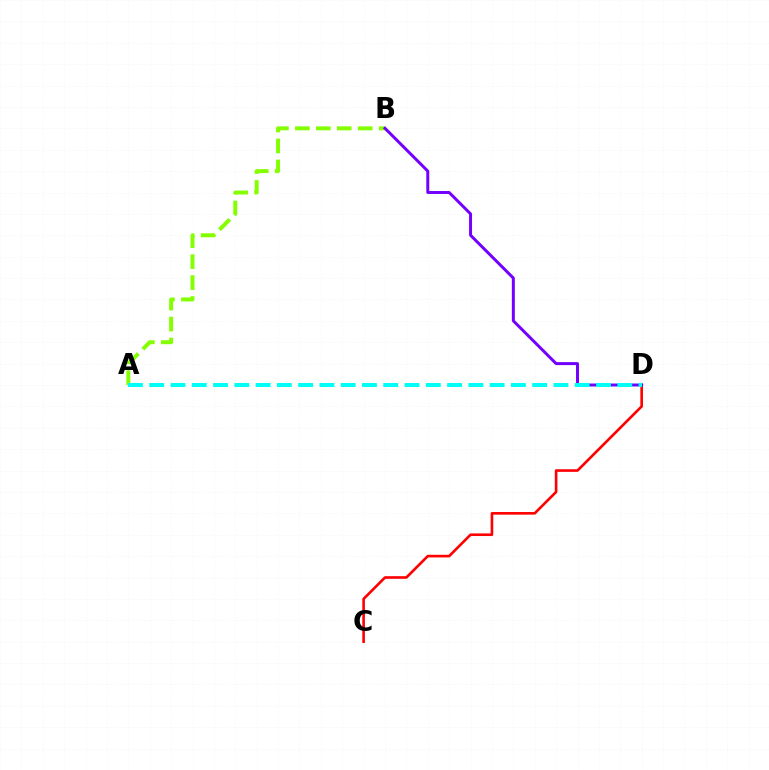{('A', 'B'): [{'color': '#84ff00', 'line_style': 'dashed', 'thickness': 2.85}], ('C', 'D'): [{'color': '#ff0000', 'line_style': 'solid', 'thickness': 1.89}], ('B', 'D'): [{'color': '#7200ff', 'line_style': 'solid', 'thickness': 2.14}], ('A', 'D'): [{'color': '#00fff6', 'line_style': 'dashed', 'thickness': 2.89}]}